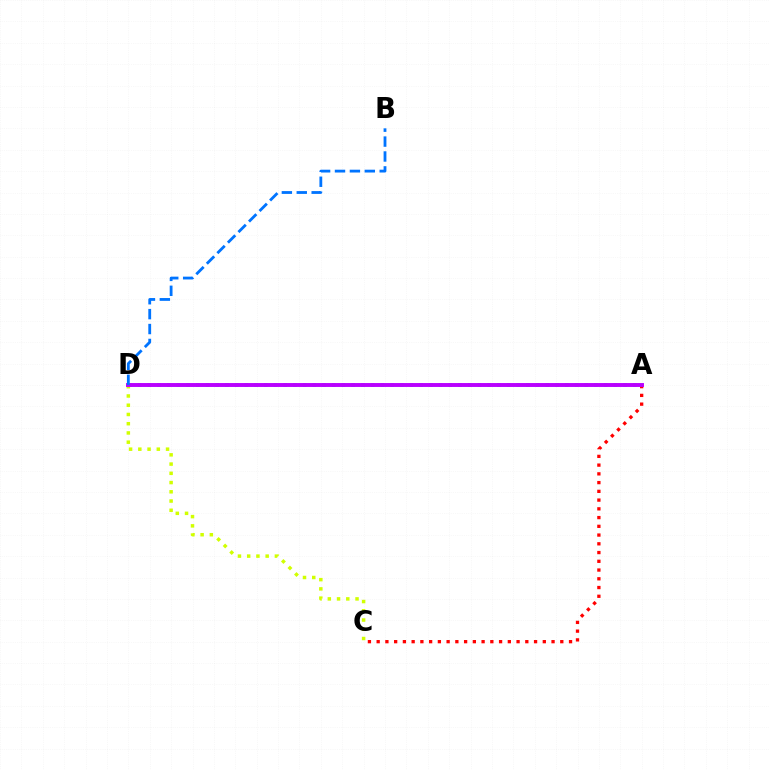{('A', 'D'): [{'color': '#00ff5c', 'line_style': 'dotted', 'thickness': 2.64}, {'color': '#b900ff', 'line_style': 'solid', 'thickness': 2.82}], ('C', 'D'): [{'color': '#d1ff00', 'line_style': 'dotted', 'thickness': 2.51}], ('A', 'C'): [{'color': '#ff0000', 'line_style': 'dotted', 'thickness': 2.38}], ('B', 'D'): [{'color': '#0074ff', 'line_style': 'dashed', 'thickness': 2.02}]}